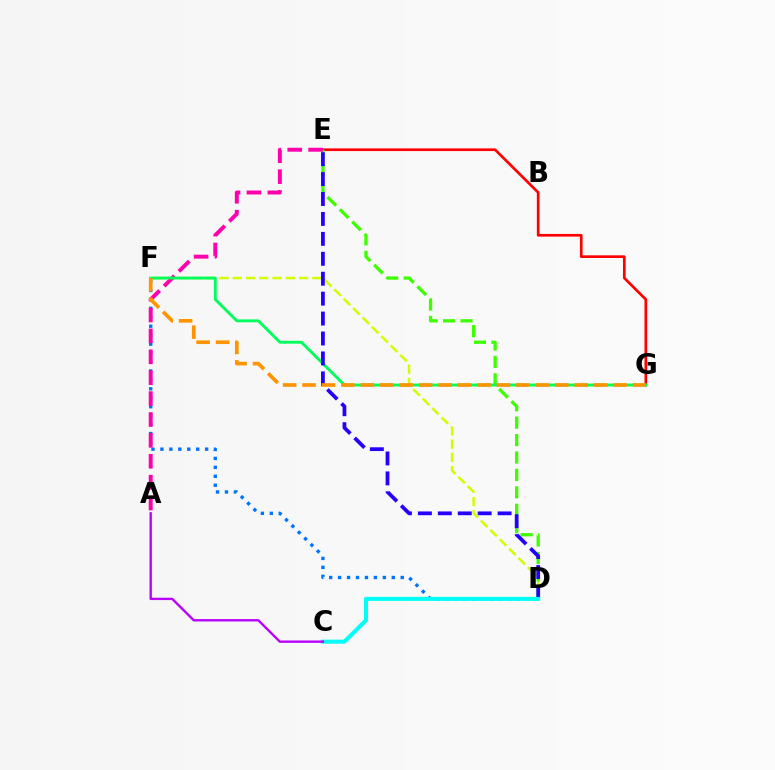{('D', 'F'): [{'color': '#0074ff', 'line_style': 'dotted', 'thickness': 2.43}, {'color': '#d1ff00', 'line_style': 'dashed', 'thickness': 1.8}], ('E', 'G'): [{'color': '#ff0000', 'line_style': 'solid', 'thickness': 1.93}], ('D', 'E'): [{'color': '#3dff00', 'line_style': 'dashed', 'thickness': 2.37}, {'color': '#2500ff', 'line_style': 'dashed', 'thickness': 2.71}], ('A', 'E'): [{'color': '#ff00ac', 'line_style': 'dashed', 'thickness': 2.84}], ('F', 'G'): [{'color': '#00ff5c', 'line_style': 'solid', 'thickness': 2.07}, {'color': '#ff9400', 'line_style': 'dashed', 'thickness': 2.64}], ('C', 'D'): [{'color': '#00fff6', 'line_style': 'solid', 'thickness': 2.91}], ('A', 'C'): [{'color': '#b900ff', 'line_style': 'solid', 'thickness': 1.7}]}